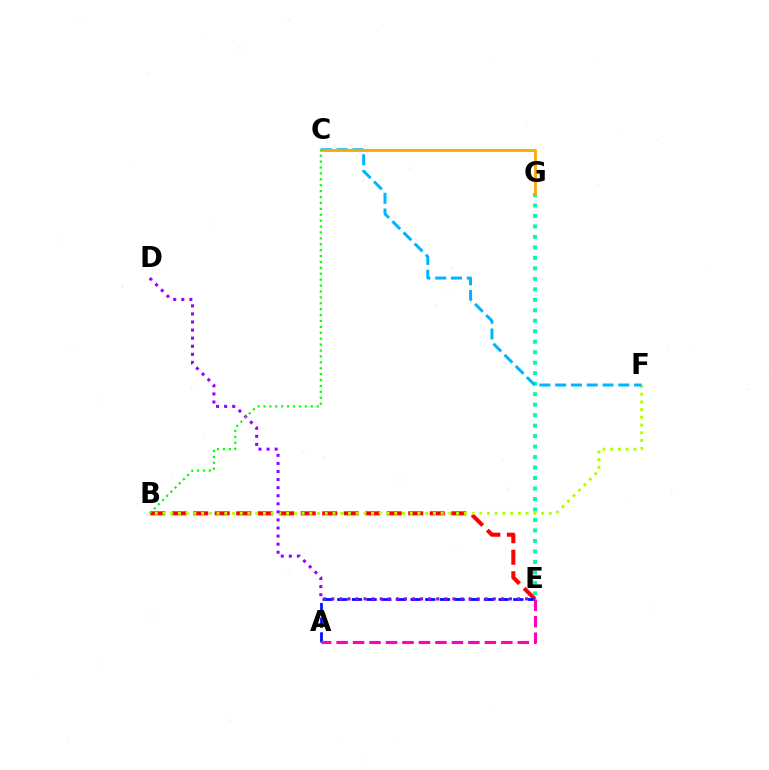{('B', 'E'): [{'color': '#ff0000', 'line_style': 'dashed', 'thickness': 2.92}], ('E', 'G'): [{'color': '#00ff9d', 'line_style': 'dotted', 'thickness': 2.85}], ('B', 'F'): [{'color': '#b3ff00', 'line_style': 'dotted', 'thickness': 2.1}], ('C', 'F'): [{'color': '#00b5ff', 'line_style': 'dashed', 'thickness': 2.14}], ('C', 'G'): [{'color': '#ffa500', 'line_style': 'solid', 'thickness': 1.99}], ('A', 'E'): [{'color': '#0010ff', 'line_style': 'dashed', 'thickness': 1.99}, {'color': '#ff00bd', 'line_style': 'dashed', 'thickness': 2.24}], ('D', 'E'): [{'color': '#9b00ff', 'line_style': 'dotted', 'thickness': 2.19}], ('B', 'C'): [{'color': '#08ff00', 'line_style': 'dotted', 'thickness': 1.6}]}